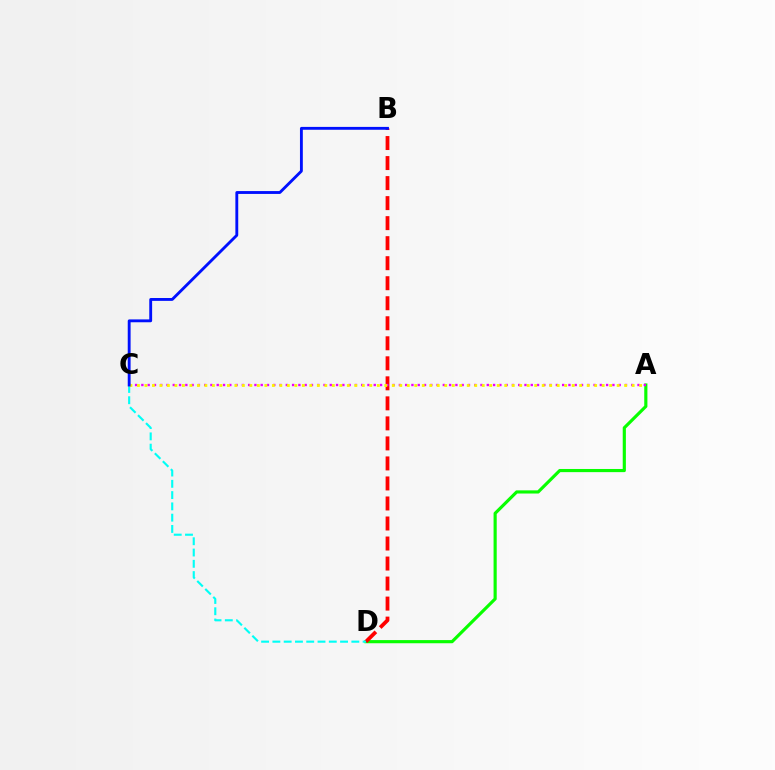{('A', 'D'): [{'color': '#08ff00', 'line_style': 'solid', 'thickness': 2.27}], ('B', 'D'): [{'color': '#ff0000', 'line_style': 'dashed', 'thickness': 2.72}], ('C', 'D'): [{'color': '#00fff6', 'line_style': 'dashed', 'thickness': 1.53}], ('A', 'C'): [{'color': '#ee00ff', 'line_style': 'dotted', 'thickness': 1.71}, {'color': '#fcf500', 'line_style': 'dotted', 'thickness': 2.04}], ('B', 'C'): [{'color': '#0010ff', 'line_style': 'solid', 'thickness': 2.06}]}